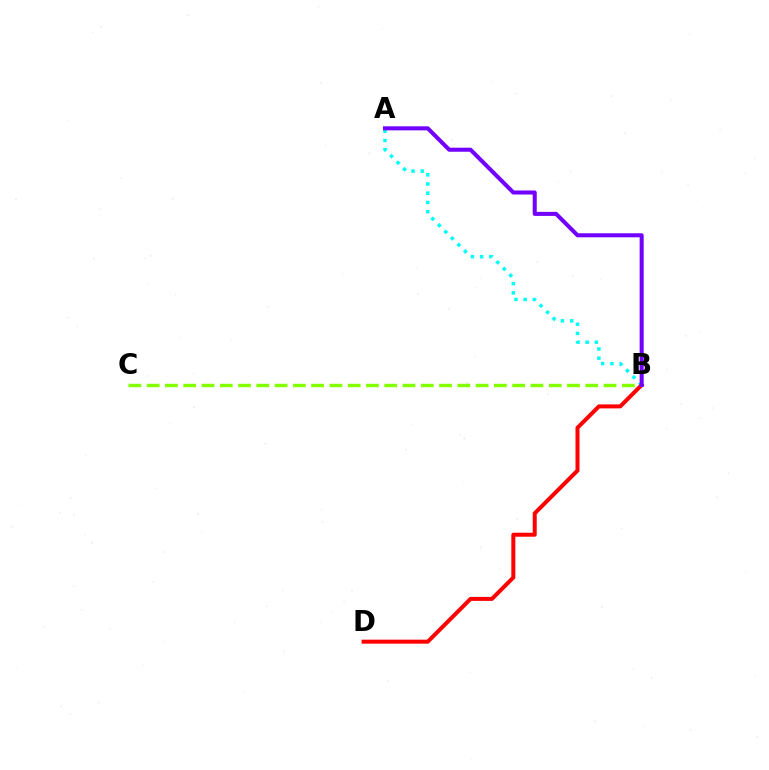{('B', 'C'): [{'color': '#84ff00', 'line_style': 'dashed', 'thickness': 2.48}], ('A', 'B'): [{'color': '#00fff6', 'line_style': 'dotted', 'thickness': 2.51}, {'color': '#7200ff', 'line_style': 'solid', 'thickness': 2.91}], ('B', 'D'): [{'color': '#ff0000', 'line_style': 'solid', 'thickness': 2.88}]}